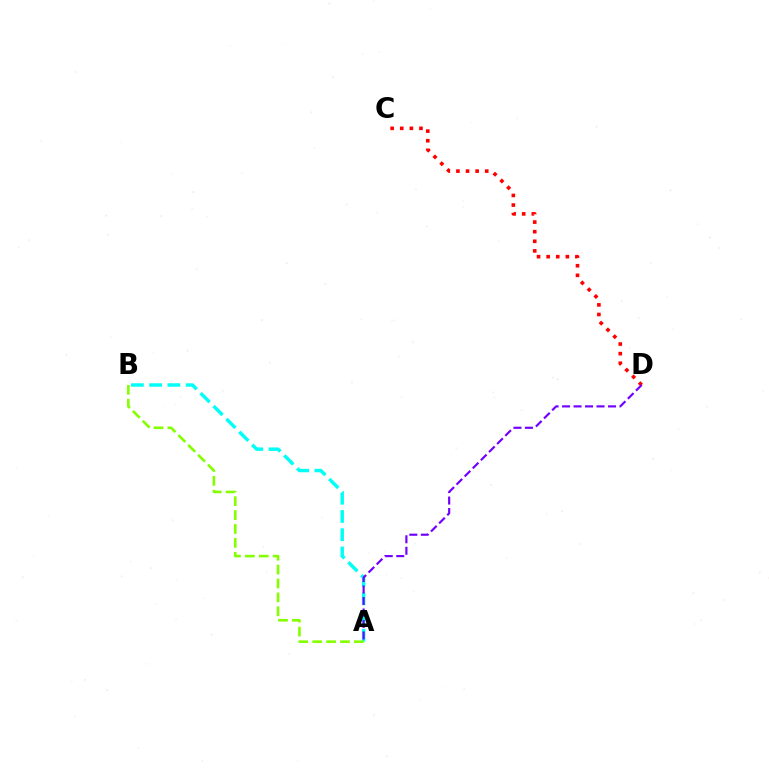{('C', 'D'): [{'color': '#ff0000', 'line_style': 'dotted', 'thickness': 2.61}], ('A', 'B'): [{'color': '#00fff6', 'line_style': 'dashed', 'thickness': 2.48}, {'color': '#84ff00', 'line_style': 'dashed', 'thickness': 1.89}], ('A', 'D'): [{'color': '#7200ff', 'line_style': 'dashed', 'thickness': 1.56}]}